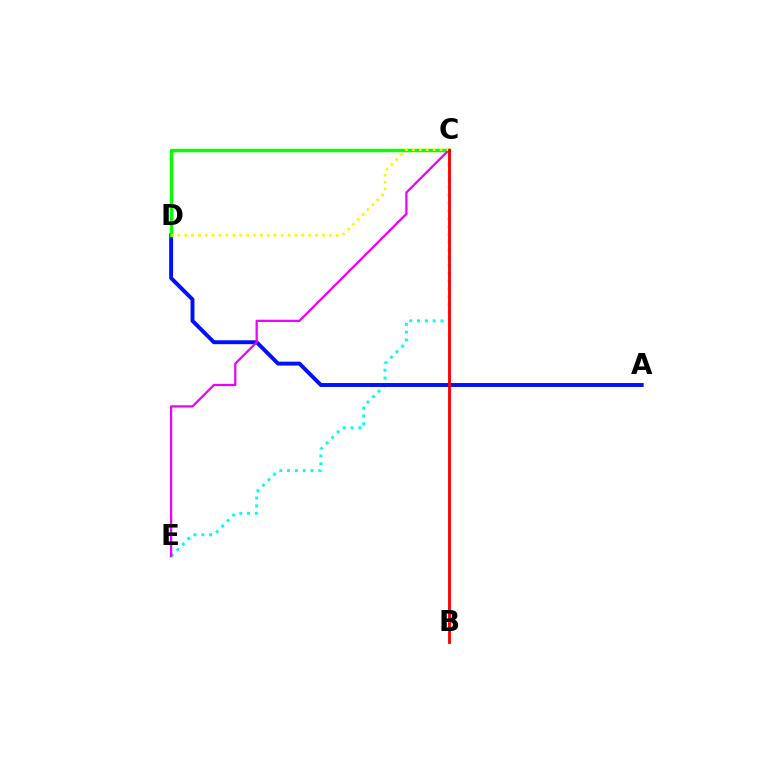{('C', 'E'): [{'color': '#00fff6', 'line_style': 'dotted', 'thickness': 2.12}, {'color': '#ee00ff', 'line_style': 'solid', 'thickness': 1.6}], ('A', 'D'): [{'color': '#0010ff', 'line_style': 'solid', 'thickness': 2.83}], ('C', 'D'): [{'color': '#08ff00', 'line_style': 'solid', 'thickness': 2.48}, {'color': '#fcf500', 'line_style': 'dotted', 'thickness': 1.87}], ('B', 'C'): [{'color': '#ff0000', 'line_style': 'solid', 'thickness': 2.06}]}